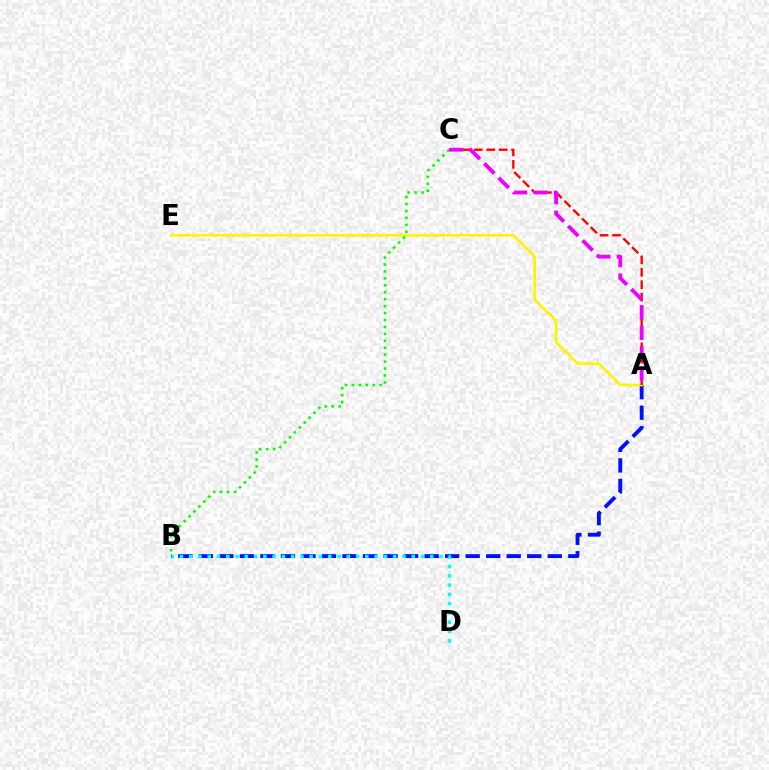{('A', 'B'): [{'color': '#0010ff', 'line_style': 'dashed', 'thickness': 2.79}], ('A', 'E'): [{'color': '#fcf500', 'line_style': 'solid', 'thickness': 1.9}], ('A', 'C'): [{'color': '#ff0000', 'line_style': 'dashed', 'thickness': 1.69}, {'color': '#ee00ff', 'line_style': 'dashed', 'thickness': 2.77}], ('B', 'C'): [{'color': '#08ff00', 'line_style': 'dotted', 'thickness': 1.88}], ('B', 'D'): [{'color': '#00fff6', 'line_style': 'dotted', 'thickness': 2.52}]}